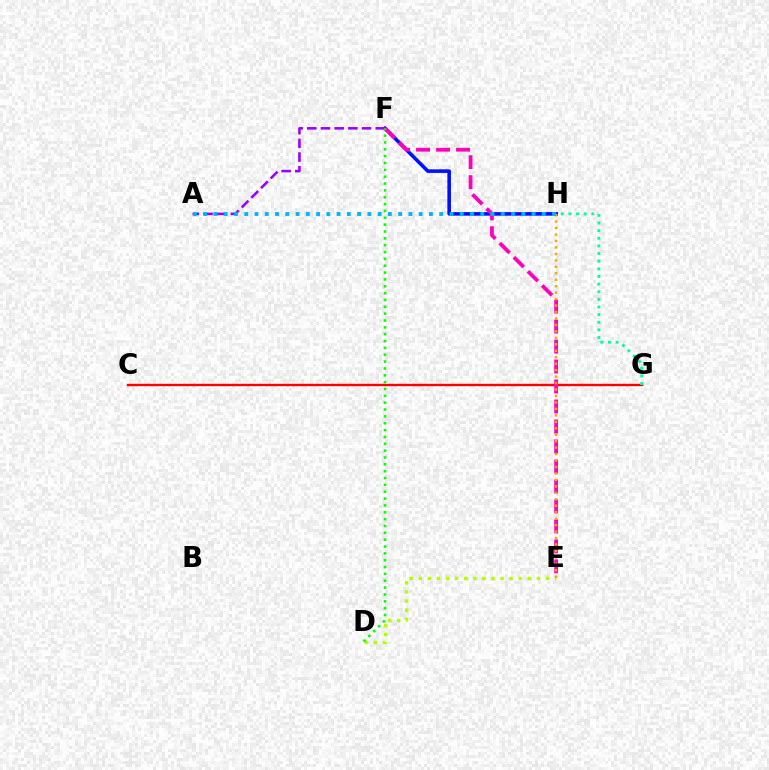{('F', 'H'): [{'color': '#0010ff', 'line_style': 'solid', 'thickness': 2.58}], ('D', 'E'): [{'color': '#b3ff00', 'line_style': 'dotted', 'thickness': 2.47}], ('C', 'G'): [{'color': '#ff0000', 'line_style': 'solid', 'thickness': 1.68}], ('E', 'F'): [{'color': '#ff00bd', 'line_style': 'dashed', 'thickness': 2.71}], ('G', 'H'): [{'color': '#00ff9d', 'line_style': 'dotted', 'thickness': 2.07}], ('A', 'F'): [{'color': '#9b00ff', 'line_style': 'dashed', 'thickness': 1.86}], ('E', 'H'): [{'color': '#ffa500', 'line_style': 'dotted', 'thickness': 1.75}], ('D', 'F'): [{'color': '#08ff00', 'line_style': 'dotted', 'thickness': 1.86}], ('A', 'H'): [{'color': '#00b5ff', 'line_style': 'dotted', 'thickness': 2.79}]}